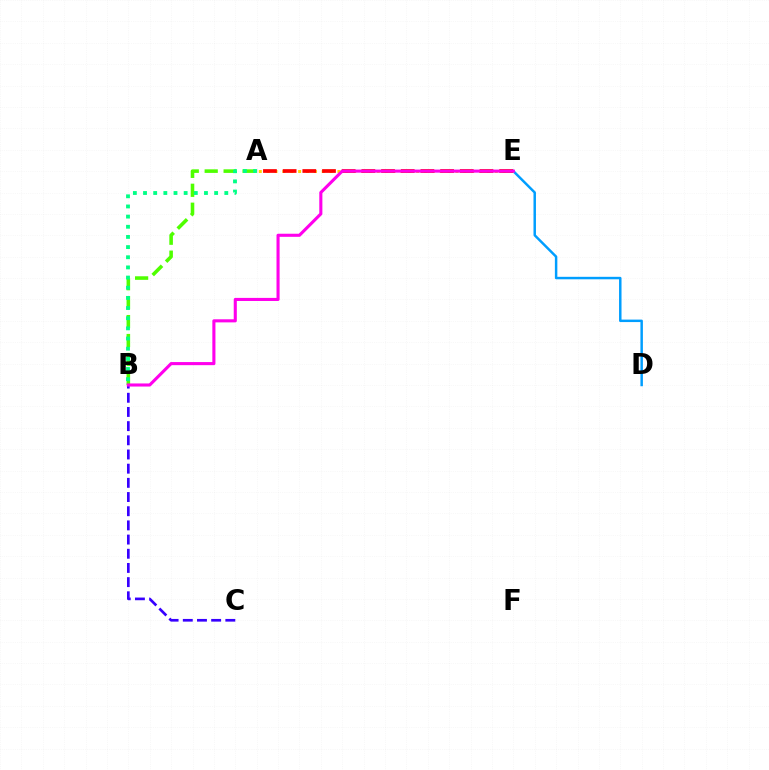{('D', 'E'): [{'color': '#009eff', 'line_style': 'solid', 'thickness': 1.78}], ('A', 'B'): [{'color': '#4fff00', 'line_style': 'dashed', 'thickness': 2.57}, {'color': '#00ff86', 'line_style': 'dotted', 'thickness': 2.76}], ('B', 'C'): [{'color': '#3700ff', 'line_style': 'dashed', 'thickness': 1.93}], ('A', 'E'): [{'color': '#ffd500', 'line_style': 'dotted', 'thickness': 2.14}, {'color': '#ff0000', 'line_style': 'dashed', 'thickness': 2.67}], ('B', 'E'): [{'color': '#ff00ed', 'line_style': 'solid', 'thickness': 2.23}]}